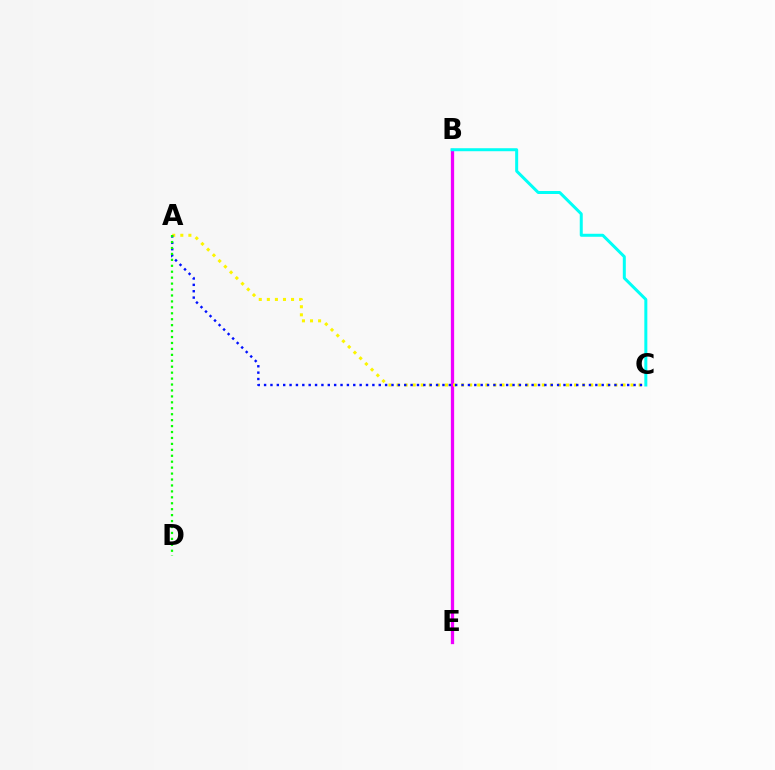{('B', 'E'): [{'color': '#ff0000', 'line_style': 'dotted', 'thickness': 1.9}, {'color': '#ee00ff', 'line_style': 'solid', 'thickness': 2.35}], ('A', 'C'): [{'color': '#fcf500', 'line_style': 'dotted', 'thickness': 2.19}, {'color': '#0010ff', 'line_style': 'dotted', 'thickness': 1.73}], ('B', 'C'): [{'color': '#00fff6', 'line_style': 'solid', 'thickness': 2.16}], ('A', 'D'): [{'color': '#08ff00', 'line_style': 'dotted', 'thickness': 1.61}]}